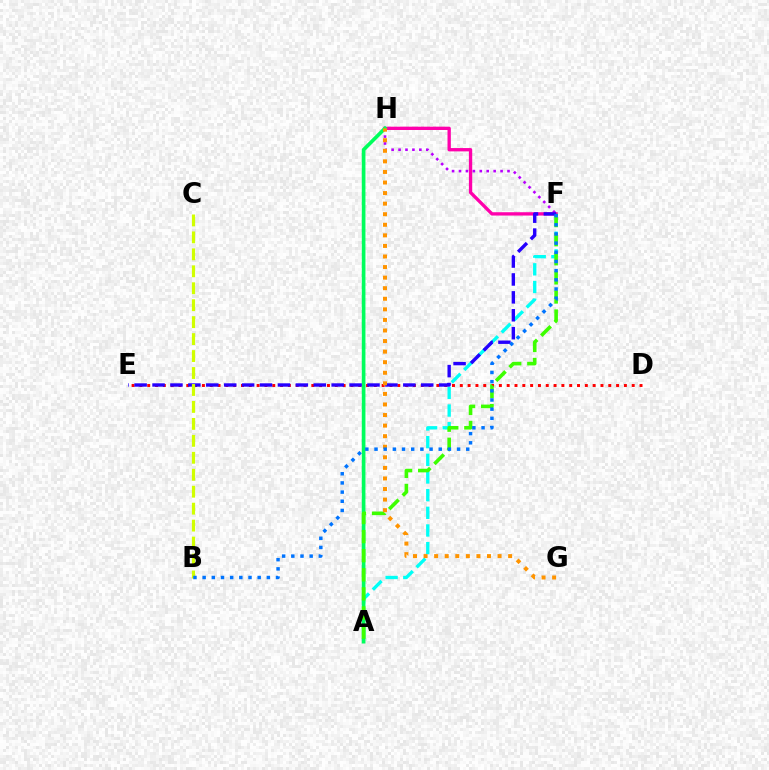{('F', 'H'): [{'color': '#b900ff', 'line_style': 'dotted', 'thickness': 1.88}, {'color': '#ff00ac', 'line_style': 'solid', 'thickness': 2.39}], ('A', 'F'): [{'color': '#00fff6', 'line_style': 'dashed', 'thickness': 2.4}, {'color': '#3dff00', 'line_style': 'dashed', 'thickness': 2.59}], ('A', 'H'): [{'color': '#00ff5c', 'line_style': 'solid', 'thickness': 2.63}], ('D', 'E'): [{'color': '#ff0000', 'line_style': 'dotted', 'thickness': 2.12}], ('E', 'F'): [{'color': '#2500ff', 'line_style': 'dashed', 'thickness': 2.43}], ('G', 'H'): [{'color': '#ff9400', 'line_style': 'dotted', 'thickness': 2.87}], ('B', 'C'): [{'color': '#d1ff00', 'line_style': 'dashed', 'thickness': 2.3}], ('B', 'F'): [{'color': '#0074ff', 'line_style': 'dotted', 'thickness': 2.49}]}